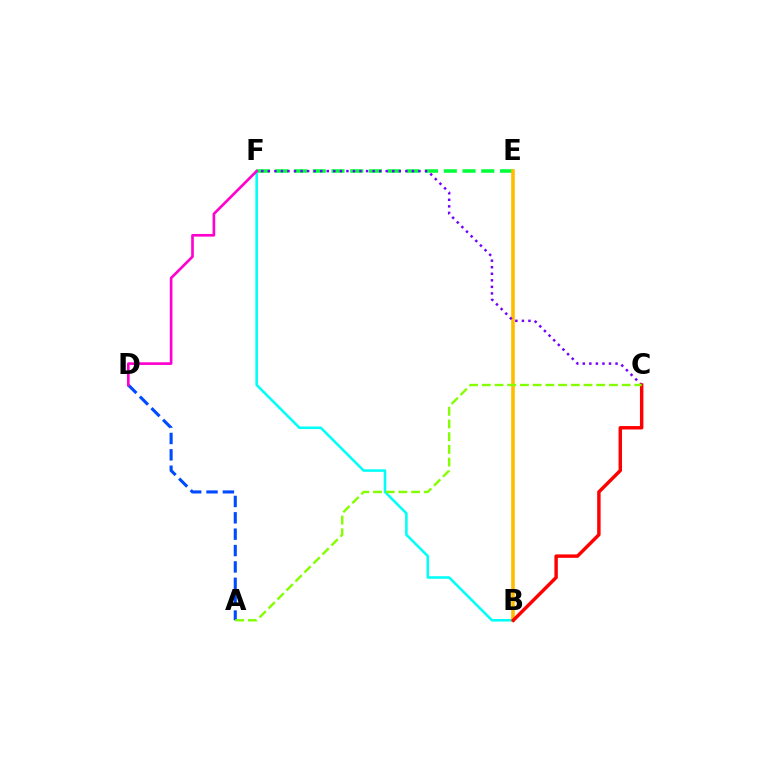{('E', 'F'): [{'color': '#00ff39', 'line_style': 'dashed', 'thickness': 2.54}], ('B', 'F'): [{'color': '#00fff6', 'line_style': 'solid', 'thickness': 1.84}], ('B', 'E'): [{'color': '#ffbd00', 'line_style': 'solid', 'thickness': 2.6}], ('C', 'F'): [{'color': '#7200ff', 'line_style': 'dotted', 'thickness': 1.78}], ('B', 'C'): [{'color': '#ff0000', 'line_style': 'solid', 'thickness': 2.47}], ('A', 'D'): [{'color': '#004bff', 'line_style': 'dashed', 'thickness': 2.22}], ('D', 'F'): [{'color': '#ff00cf', 'line_style': 'solid', 'thickness': 1.91}], ('A', 'C'): [{'color': '#84ff00', 'line_style': 'dashed', 'thickness': 1.73}]}